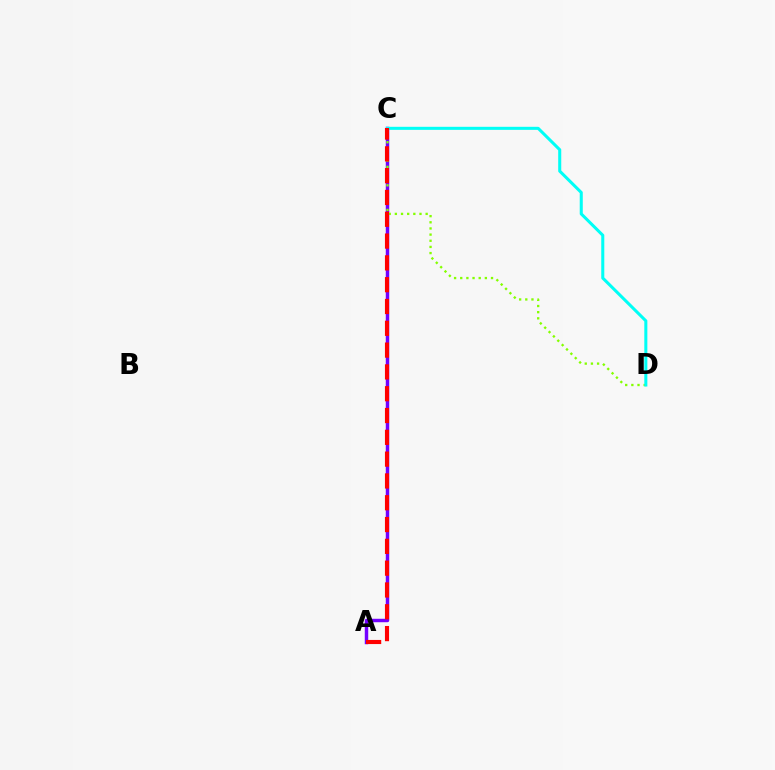{('A', 'C'): [{'color': '#7200ff', 'line_style': 'solid', 'thickness': 2.48}, {'color': '#ff0000', 'line_style': 'dashed', 'thickness': 2.96}], ('C', 'D'): [{'color': '#84ff00', 'line_style': 'dotted', 'thickness': 1.67}, {'color': '#00fff6', 'line_style': 'solid', 'thickness': 2.19}]}